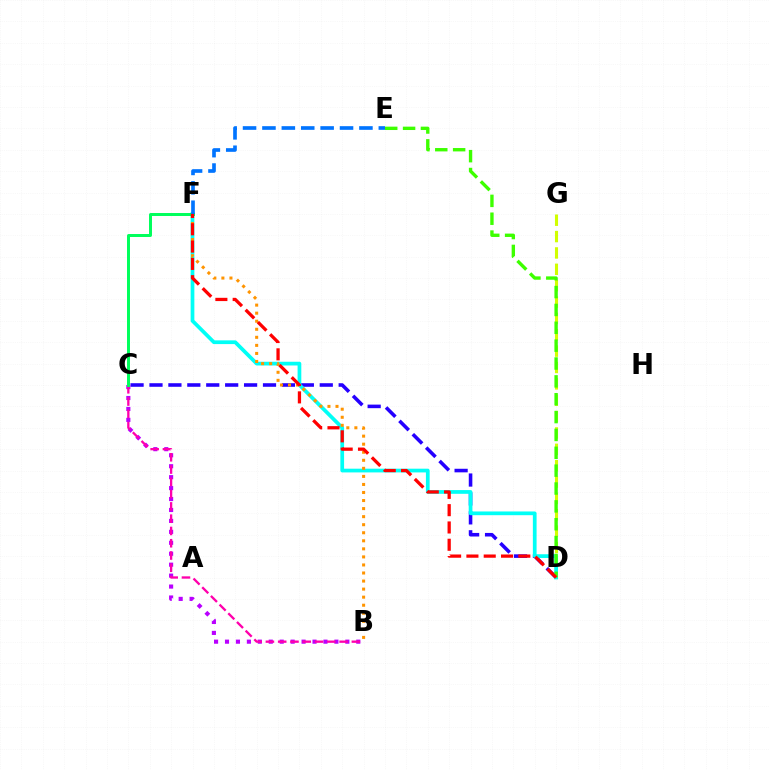{('C', 'D'): [{'color': '#2500ff', 'line_style': 'dashed', 'thickness': 2.57}], ('D', 'G'): [{'color': '#d1ff00', 'line_style': 'dashed', 'thickness': 2.22}], ('D', 'F'): [{'color': '#00fff6', 'line_style': 'solid', 'thickness': 2.68}, {'color': '#ff0000', 'line_style': 'dashed', 'thickness': 2.35}], ('B', 'C'): [{'color': '#b900ff', 'line_style': 'dotted', 'thickness': 2.97}, {'color': '#ff00ac', 'line_style': 'dashed', 'thickness': 1.67}], ('D', 'E'): [{'color': '#3dff00', 'line_style': 'dashed', 'thickness': 2.43}], ('B', 'F'): [{'color': '#ff9400', 'line_style': 'dotted', 'thickness': 2.19}], ('C', 'F'): [{'color': '#00ff5c', 'line_style': 'solid', 'thickness': 2.14}], ('E', 'F'): [{'color': '#0074ff', 'line_style': 'dashed', 'thickness': 2.64}]}